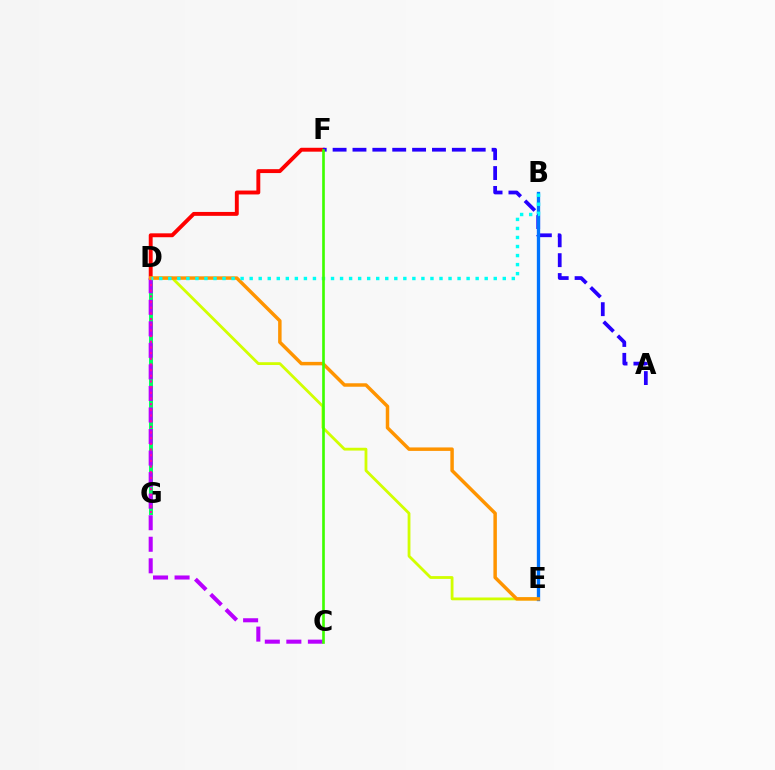{('D', 'G'): [{'color': '#00ff5c', 'line_style': 'solid', 'thickness': 2.85}, {'color': '#ff00ac', 'line_style': 'dotted', 'thickness': 1.54}], ('D', 'F'): [{'color': '#ff0000', 'line_style': 'solid', 'thickness': 2.81}], ('C', 'D'): [{'color': '#b900ff', 'line_style': 'dashed', 'thickness': 2.93}], ('D', 'E'): [{'color': '#d1ff00', 'line_style': 'solid', 'thickness': 2.02}, {'color': '#ff9400', 'line_style': 'solid', 'thickness': 2.5}], ('A', 'F'): [{'color': '#2500ff', 'line_style': 'dashed', 'thickness': 2.7}], ('B', 'E'): [{'color': '#0074ff', 'line_style': 'solid', 'thickness': 2.39}], ('B', 'D'): [{'color': '#00fff6', 'line_style': 'dotted', 'thickness': 2.46}], ('C', 'F'): [{'color': '#3dff00', 'line_style': 'solid', 'thickness': 1.91}]}